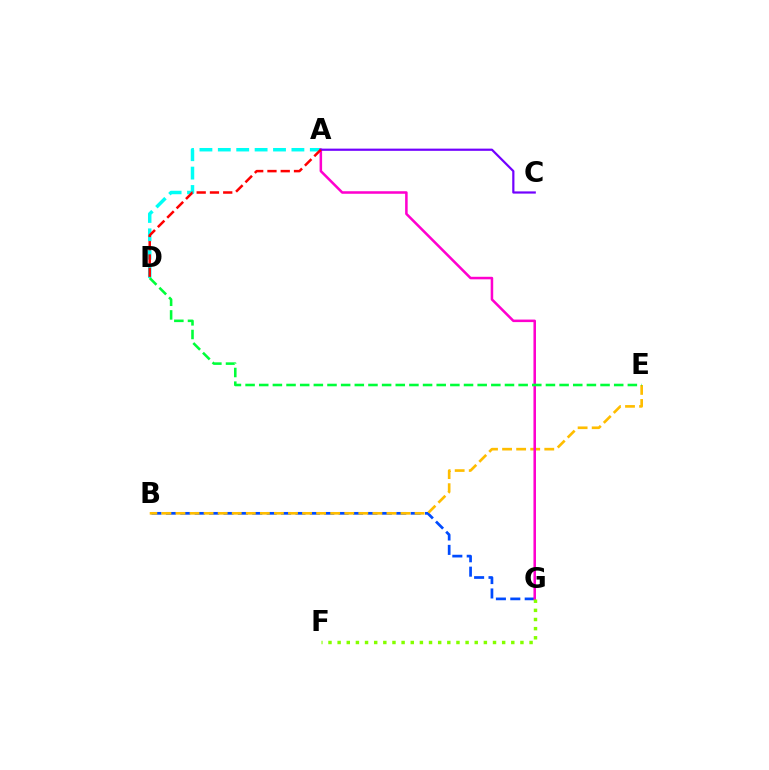{('A', 'D'): [{'color': '#00fff6', 'line_style': 'dashed', 'thickness': 2.5}, {'color': '#ff0000', 'line_style': 'dashed', 'thickness': 1.8}], ('B', 'G'): [{'color': '#004bff', 'line_style': 'dashed', 'thickness': 1.96}], ('B', 'E'): [{'color': '#ffbd00', 'line_style': 'dashed', 'thickness': 1.91}], ('A', 'G'): [{'color': '#ff00cf', 'line_style': 'solid', 'thickness': 1.83}], ('D', 'E'): [{'color': '#00ff39', 'line_style': 'dashed', 'thickness': 1.85}], ('A', 'C'): [{'color': '#7200ff', 'line_style': 'solid', 'thickness': 1.59}], ('F', 'G'): [{'color': '#84ff00', 'line_style': 'dotted', 'thickness': 2.48}]}